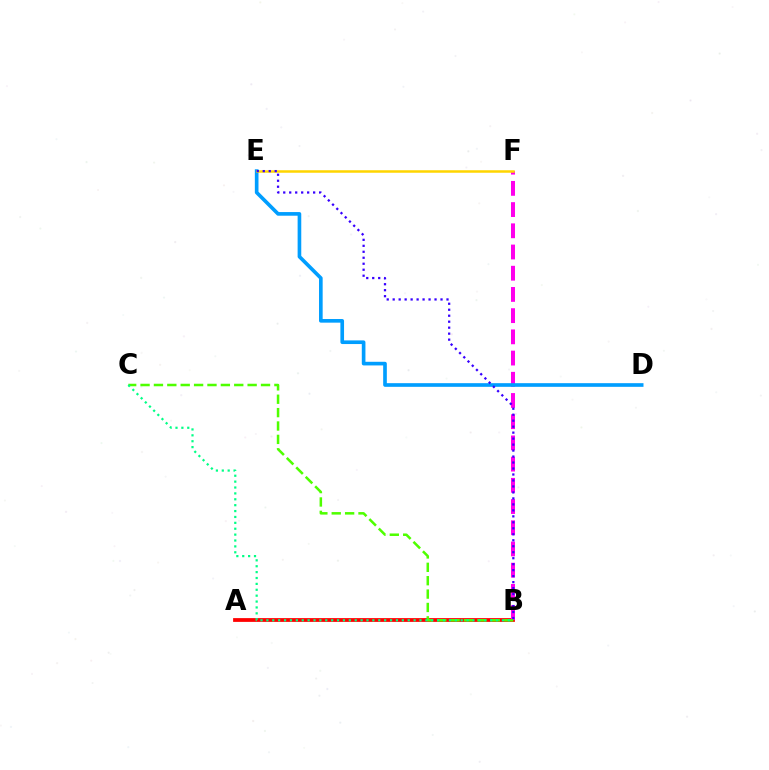{('A', 'B'): [{'color': '#ff0000', 'line_style': 'solid', 'thickness': 2.72}], ('B', 'F'): [{'color': '#ff00ed', 'line_style': 'dashed', 'thickness': 2.88}], ('B', 'C'): [{'color': '#4fff00', 'line_style': 'dashed', 'thickness': 1.82}, {'color': '#00ff86', 'line_style': 'dotted', 'thickness': 1.6}], ('D', 'E'): [{'color': '#009eff', 'line_style': 'solid', 'thickness': 2.62}], ('E', 'F'): [{'color': '#ffd500', 'line_style': 'solid', 'thickness': 1.81}], ('B', 'E'): [{'color': '#3700ff', 'line_style': 'dotted', 'thickness': 1.62}]}